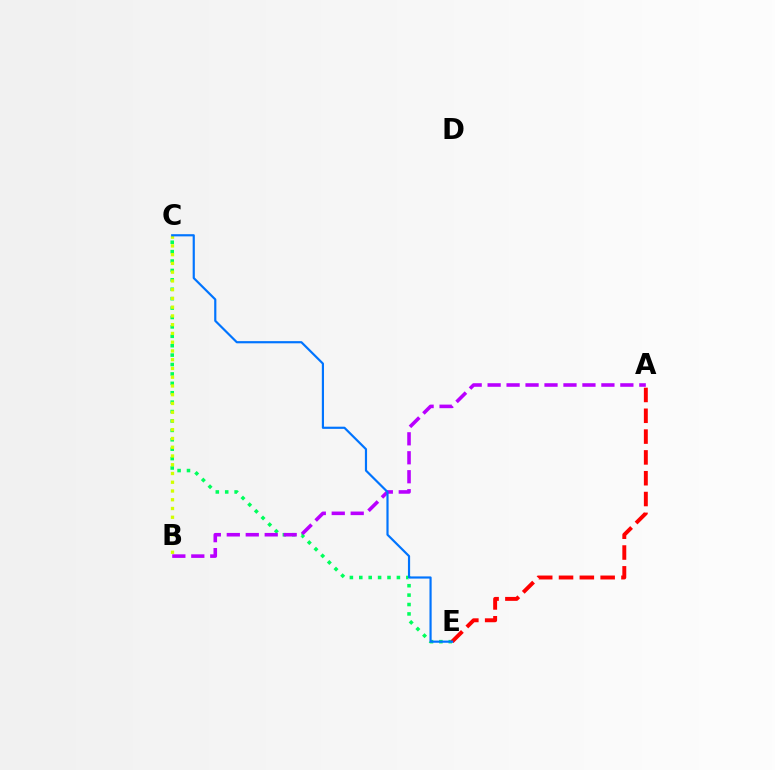{('C', 'E'): [{'color': '#00ff5c', 'line_style': 'dotted', 'thickness': 2.56}, {'color': '#0074ff', 'line_style': 'solid', 'thickness': 1.57}], ('A', 'E'): [{'color': '#ff0000', 'line_style': 'dashed', 'thickness': 2.83}], ('A', 'B'): [{'color': '#b900ff', 'line_style': 'dashed', 'thickness': 2.58}], ('B', 'C'): [{'color': '#d1ff00', 'line_style': 'dotted', 'thickness': 2.38}]}